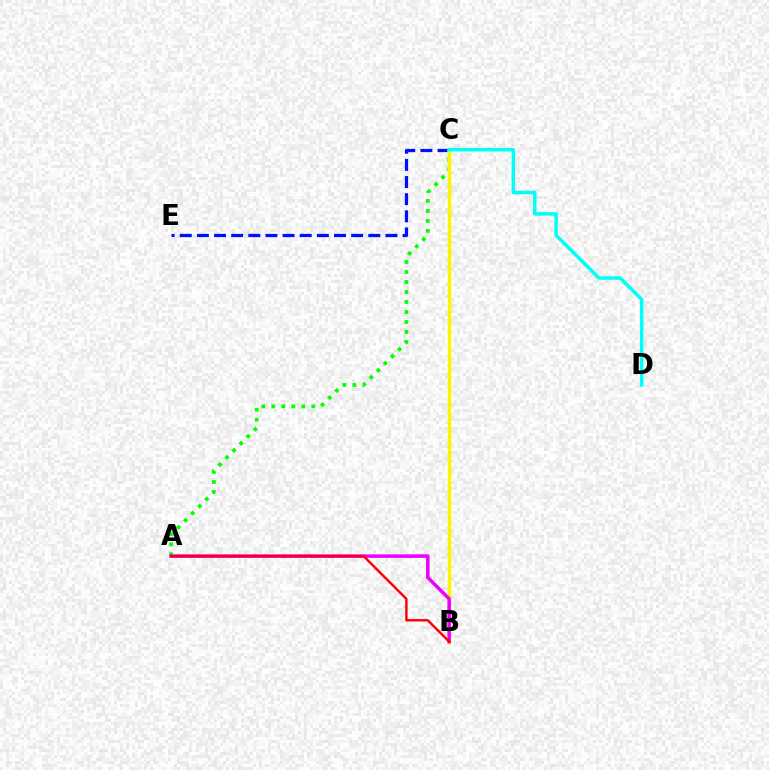{('C', 'E'): [{'color': '#0010ff', 'line_style': 'dashed', 'thickness': 2.33}], ('A', 'C'): [{'color': '#08ff00', 'line_style': 'dotted', 'thickness': 2.72}], ('B', 'C'): [{'color': '#fcf500', 'line_style': 'solid', 'thickness': 2.49}], ('C', 'D'): [{'color': '#00fff6', 'line_style': 'solid', 'thickness': 2.52}], ('A', 'B'): [{'color': '#ee00ff', 'line_style': 'solid', 'thickness': 2.54}, {'color': '#ff0000', 'line_style': 'solid', 'thickness': 1.73}]}